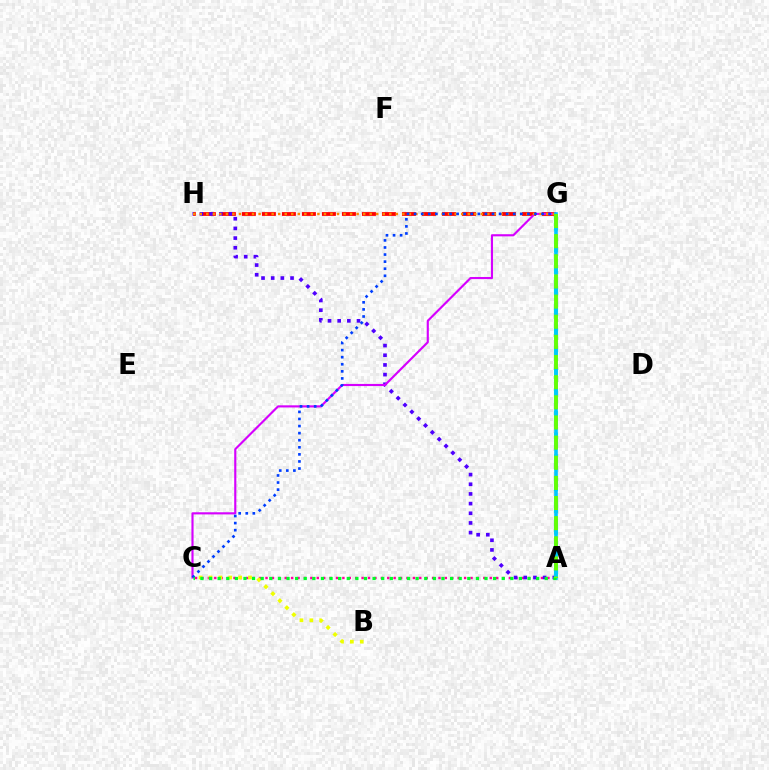{('A', 'C'): [{'color': '#ff00a0', 'line_style': 'dotted', 'thickness': 1.74}, {'color': '#00ff27', 'line_style': 'dotted', 'thickness': 2.34}], ('G', 'H'): [{'color': '#ff0000', 'line_style': 'dashed', 'thickness': 2.72}, {'color': '#ff8800', 'line_style': 'dotted', 'thickness': 1.78}], ('A', 'H'): [{'color': '#4f00ff', 'line_style': 'dotted', 'thickness': 2.63}], ('B', 'C'): [{'color': '#eeff00', 'line_style': 'dotted', 'thickness': 2.68}], ('A', 'G'): [{'color': '#00ffaf', 'line_style': 'dashed', 'thickness': 2.95}, {'color': '#00c7ff', 'line_style': 'solid', 'thickness': 2.62}, {'color': '#66ff00', 'line_style': 'dashed', 'thickness': 2.74}], ('C', 'G'): [{'color': '#d600ff', 'line_style': 'solid', 'thickness': 1.54}, {'color': '#003fff', 'line_style': 'dotted', 'thickness': 1.92}]}